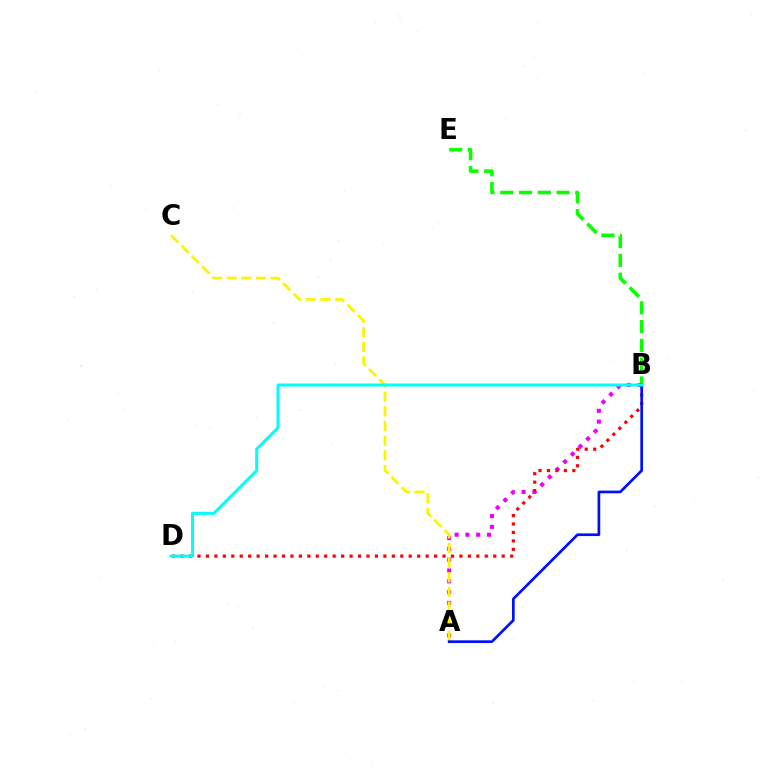{('B', 'E'): [{'color': '#08ff00', 'line_style': 'dashed', 'thickness': 2.55}], ('A', 'B'): [{'color': '#ee00ff', 'line_style': 'dotted', 'thickness': 2.94}, {'color': '#0010ff', 'line_style': 'solid', 'thickness': 1.94}], ('B', 'D'): [{'color': '#ff0000', 'line_style': 'dotted', 'thickness': 2.3}, {'color': '#00fff6', 'line_style': 'solid', 'thickness': 2.18}], ('A', 'C'): [{'color': '#fcf500', 'line_style': 'dashed', 'thickness': 1.99}]}